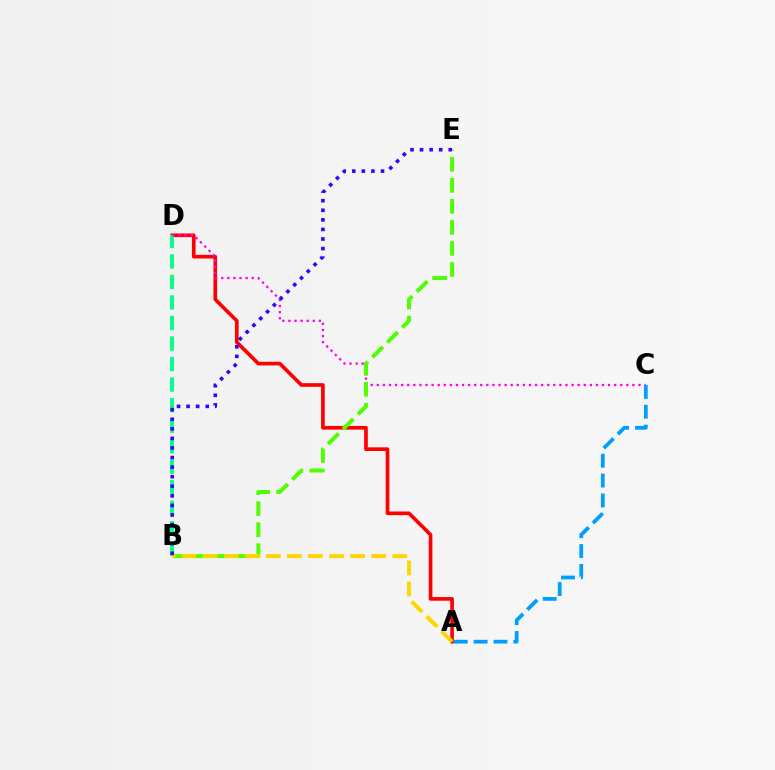{('A', 'D'): [{'color': '#ff0000', 'line_style': 'solid', 'thickness': 2.63}], ('B', 'D'): [{'color': '#00ff86', 'line_style': 'dashed', 'thickness': 2.79}], ('C', 'D'): [{'color': '#ff00ed', 'line_style': 'dotted', 'thickness': 1.65}], ('B', 'E'): [{'color': '#4fff00', 'line_style': 'dashed', 'thickness': 2.86}, {'color': '#3700ff', 'line_style': 'dotted', 'thickness': 2.6}], ('A', 'B'): [{'color': '#ffd500', 'line_style': 'dashed', 'thickness': 2.86}], ('A', 'C'): [{'color': '#009eff', 'line_style': 'dashed', 'thickness': 2.7}]}